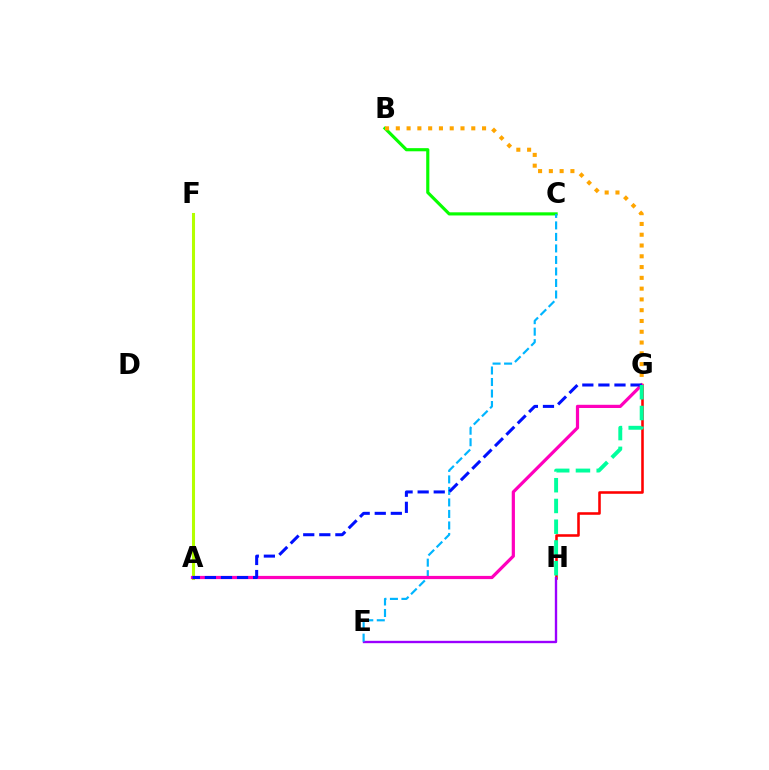{('G', 'H'): [{'color': '#ff0000', 'line_style': 'solid', 'thickness': 1.85}, {'color': '#00ff9d', 'line_style': 'dashed', 'thickness': 2.82}], ('B', 'C'): [{'color': '#08ff00', 'line_style': 'solid', 'thickness': 2.26}], ('E', 'H'): [{'color': '#9b00ff', 'line_style': 'solid', 'thickness': 1.7}], ('A', 'F'): [{'color': '#b3ff00', 'line_style': 'solid', 'thickness': 2.2}], ('B', 'G'): [{'color': '#ffa500', 'line_style': 'dotted', 'thickness': 2.93}], ('C', 'E'): [{'color': '#00b5ff', 'line_style': 'dashed', 'thickness': 1.56}], ('A', 'G'): [{'color': '#ff00bd', 'line_style': 'solid', 'thickness': 2.31}, {'color': '#0010ff', 'line_style': 'dashed', 'thickness': 2.18}]}